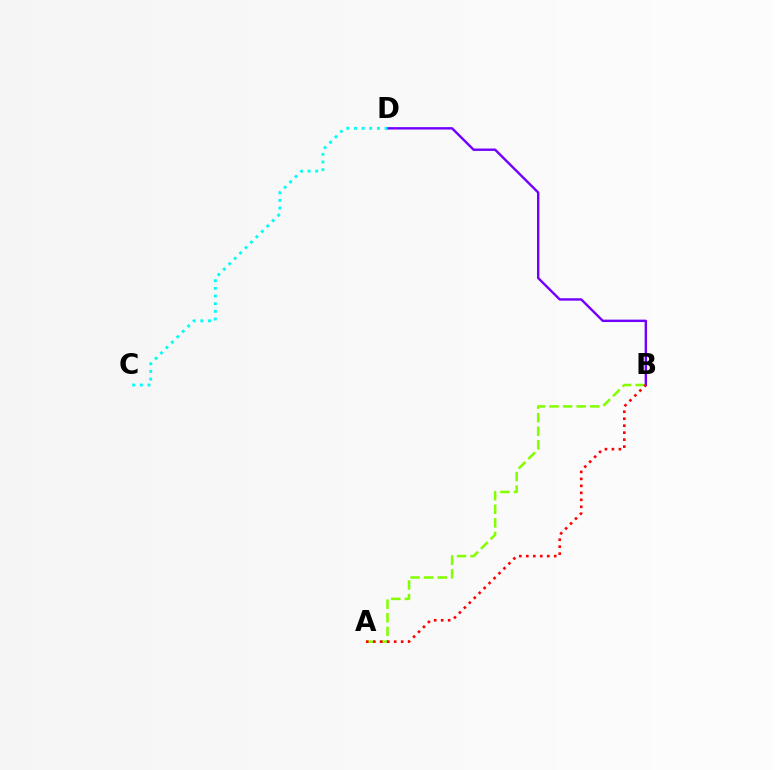{('B', 'D'): [{'color': '#7200ff', 'line_style': 'solid', 'thickness': 1.73}], ('C', 'D'): [{'color': '#00fff6', 'line_style': 'dotted', 'thickness': 2.08}], ('A', 'B'): [{'color': '#84ff00', 'line_style': 'dashed', 'thickness': 1.84}, {'color': '#ff0000', 'line_style': 'dotted', 'thickness': 1.9}]}